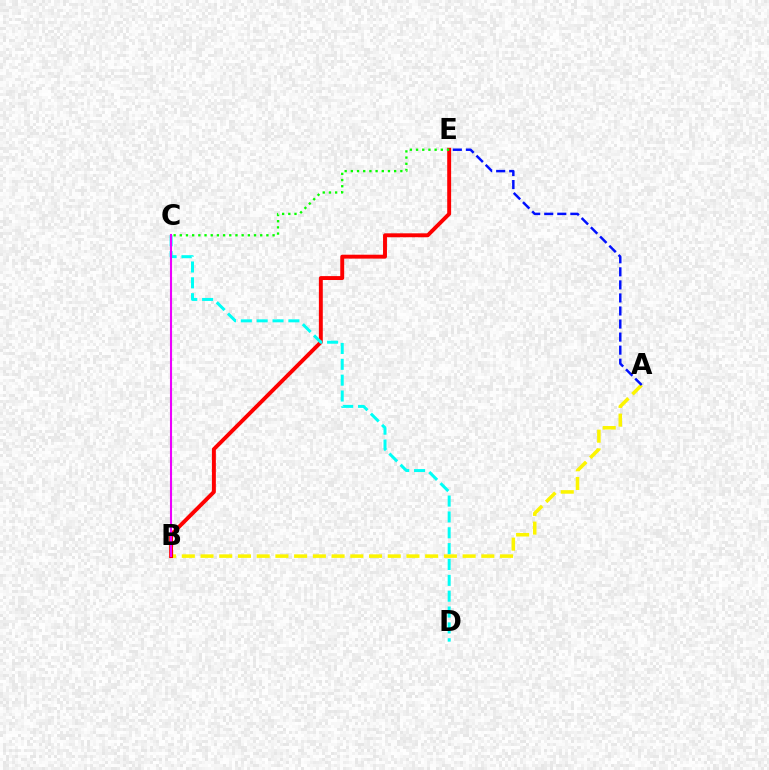{('A', 'B'): [{'color': '#fcf500', 'line_style': 'dashed', 'thickness': 2.54}], ('B', 'E'): [{'color': '#ff0000', 'line_style': 'solid', 'thickness': 2.82}], ('A', 'E'): [{'color': '#0010ff', 'line_style': 'dashed', 'thickness': 1.77}], ('C', 'D'): [{'color': '#00fff6', 'line_style': 'dashed', 'thickness': 2.15}], ('B', 'C'): [{'color': '#ee00ff', 'line_style': 'solid', 'thickness': 1.51}], ('C', 'E'): [{'color': '#08ff00', 'line_style': 'dotted', 'thickness': 1.68}]}